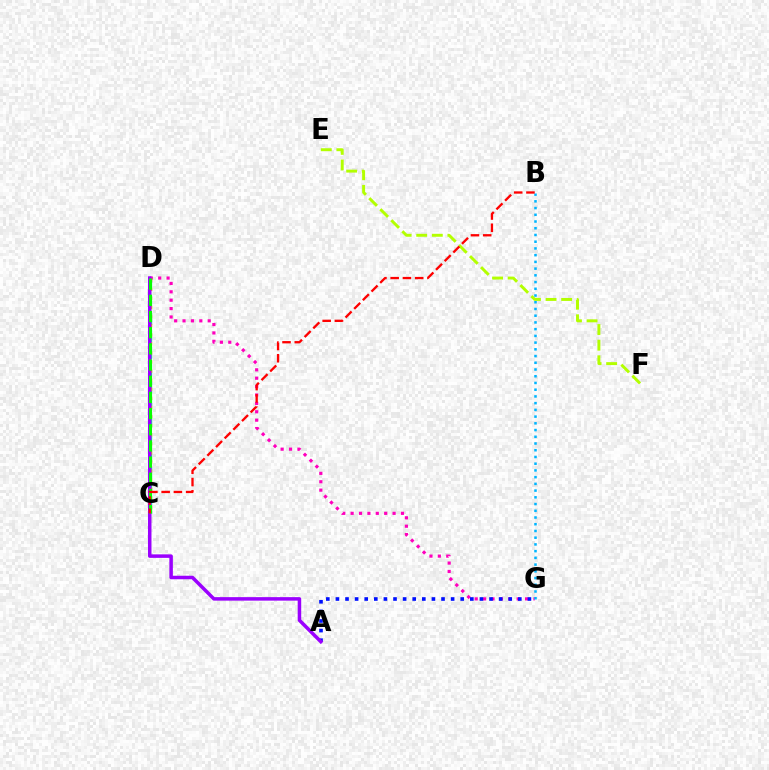{('C', 'D'): [{'color': '#00ff9d', 'line_style': 'dashed', 'thickness': 2.33}, {'color': '#ffa500', 'line_style': 'dotted', 'thickness': 2.47}, {'color': '#08ff00', 'line_style': 'dashed', 'thickness': 2.2}], ('D', 'G'): [{'color': '#ff00bd', 'line_style': 'dotted', 'thickness': 2.28}], ('A', 'G'): [{'color': '#0010ff', 'line_style': 'dotted', 'thickness': 2.61}], ('A', 'D'): [{'color': '#9b00ff', 'line_style': 'solid', 'thickness': 2.52}], ('B', 'G'): [{'color': '#00b5ff', 'line_style': 'dotted', 'thickness': 1.83}], ('E', 'F'): [{'color': '#b3ff00', 'line_style': 'dashed', 'thickness': 2.12}], ('B', 'C'): [{'color': '#ff0000', 'line_style': 'dashed', 'thickness': 1.66}]}